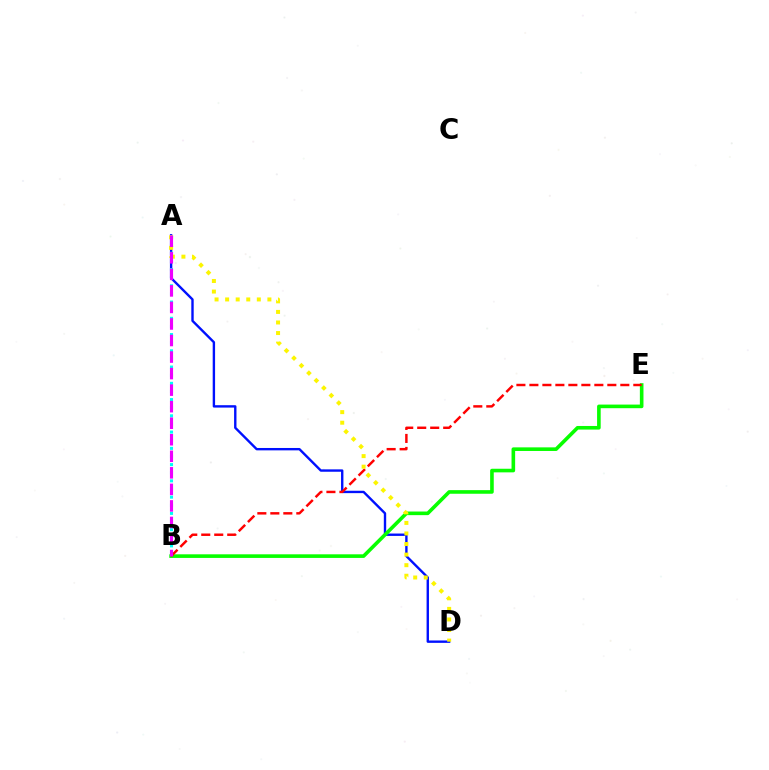{('A', 'D'): [{'color': '#0010ff', 'line_style': 'solid', 'thickness': 1.72}, {'color': '#fcf500', 'line_style': 'dotted', 'thickness': 2.87}], ('B', 'E'): [{'color': '#08ff00', 'line_style': 'solid', 'thickness': 2.6}, {'color': '#ff0000', 'line_style': 'dashed', 'thickness': 1.76}], ('A', 'B'): [{'color': '#00fff6', 'line_style': 'dotted', 'thickness': 2.21}, {'color': '#ee00ff', 'line_style': 'dashed', 'thickness': 2.25}]}